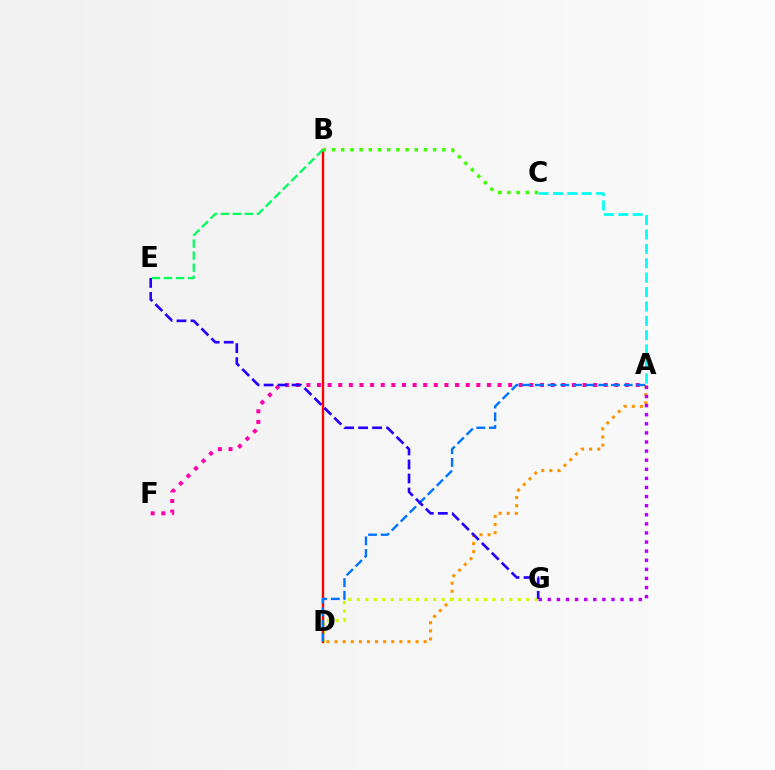{('A', 'D'): [{'color': '#ff9400', 'line_style': 'dotted', 'thickness': 2.2}, {'color': '#0074ff', 'line_style': 'dashed', 'thickness': 1.72}], ('D', 'G'): [{'color': '#d1ff00', 'line_style': 'dotted', 'thickness': 2.3}], ('A', 'G'): [{'color': '#b900ff', 'line_style': 'dotted', 'thickness': 2.47}], ('A', 'F'): [{'color': '#ff00ac', 'line_style': 'dotted', 'thickness': 2.89}], ('A', 'C'): [{'color': '#00fff6', 'line_style': 'dashed', 'thickness': 1.96}], ('B', 'D'): [{'color': '#ff0000', 'line_style': 'solid', 'thickness': 1.72}], ('B', 'C'): [{'color': '#3dff00', 'line_style': 'dotted', 'thickness': 2.5}], ('B', 'E'): [{'color': '#00ff5c', 'line_style': 'dashed', 'thickness': 1.64}], ('E', 'G'): [{'color': '#2500ff', 'line_style': 'dashed', 'thickness': 1.9}]}